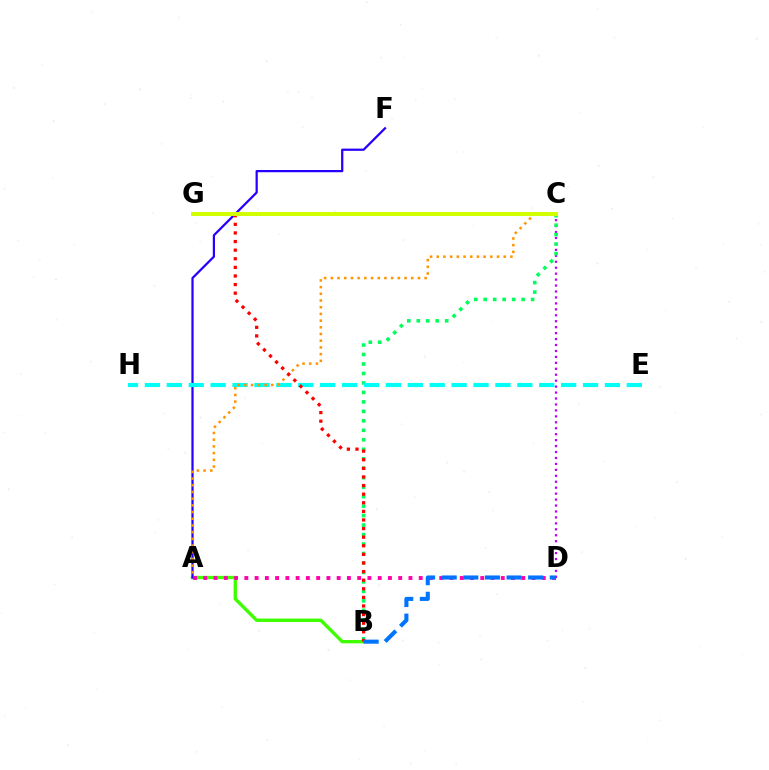{('A', 'B'): [{'color': '#3dff00', 'line_style': 'solid', 'thickness': 2.41}], ('A', 'F'): [{'color': '#2500ff', 'line_style': 'solid', 'thickness': 1.61}], ('C', 'D'): [{'color': '#b900ff', 'line_style': 'dotted', 'thickness': 1.62}], ('B', 'C'): [{'color': '#00ff5c', 'line_style': 'dotted', 'thickness': 2.57}], ('E', 'H'): [{'color': '#00fff6', 'line_style': 'dashed', 'thickness': 2.98}], ('A', 'C'): [{'color': '#ff9400', 'line_style': 'dotted', 'thickness': 1.82}], ('B', 'G'): [{'color': '#ff0000', 'line_style': 'dotted', 'thickness': 2.34}], ('A', 'D'): [{'color': '#ff00ac', 'line_style': 'dotted', 'thickness': 2.79}], ('C', 'G'): [{'color': '#d1ff00', 'line_style': 'solid', 'thickness': 2.87}], ('B', 'D'): [{'color': '#0074ff', 'line_style': 'dashed', 'thickness': 2.94}]}